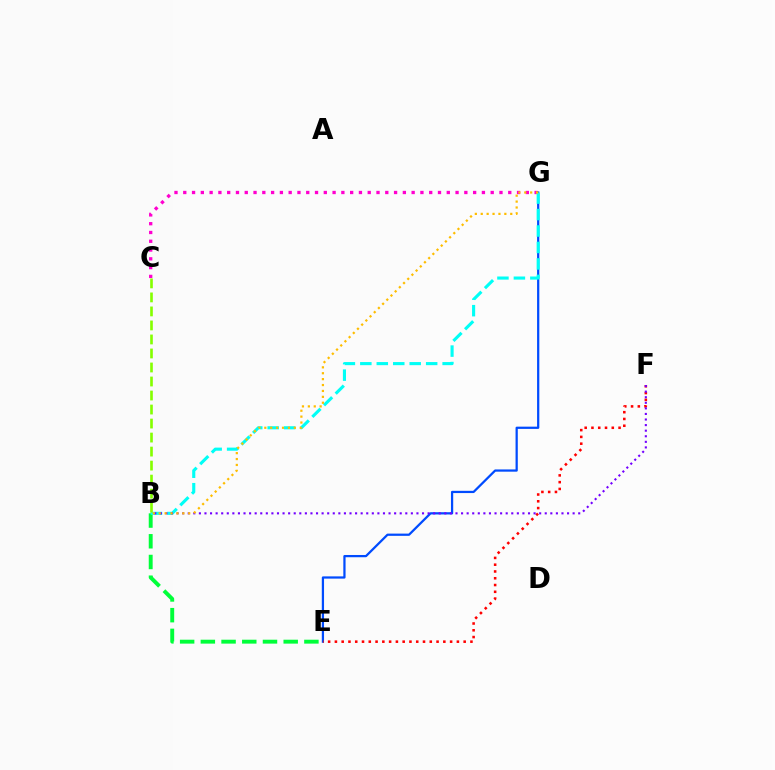{('C', 'G'): [{'color': '#ff00cf', 'line_style': 'dotted', 'thickness': 2.39}], ('E', 'G'): [{'color': '#004bff', 'line_style': 'solid', 'thickness': 1.61}], ('E', 'F'): [{'color': '#ff0000', 'line_style': 'dotted', 'thickness': 1.84}], ('B', 'E'): [{'color': '#00ff39', 'line_style': 'dashed', 'thickness': 2.81}], ('B', 'G'): [{'color': '#00fff6', 'line_style': 'dashed', 'thickness': 2.24}, {'color': '#ffbd00', 'line_style': 'dotted', 'thickness': 1.6}], ('B', 'F'): [{'color': '#7200ff', 'line_style': 'dotted', 'thickness': 1.52}], ('B', 'C'): [{'color': '#84ff00', 'line_style': 'dashed', 'thickness': 1.9}]}